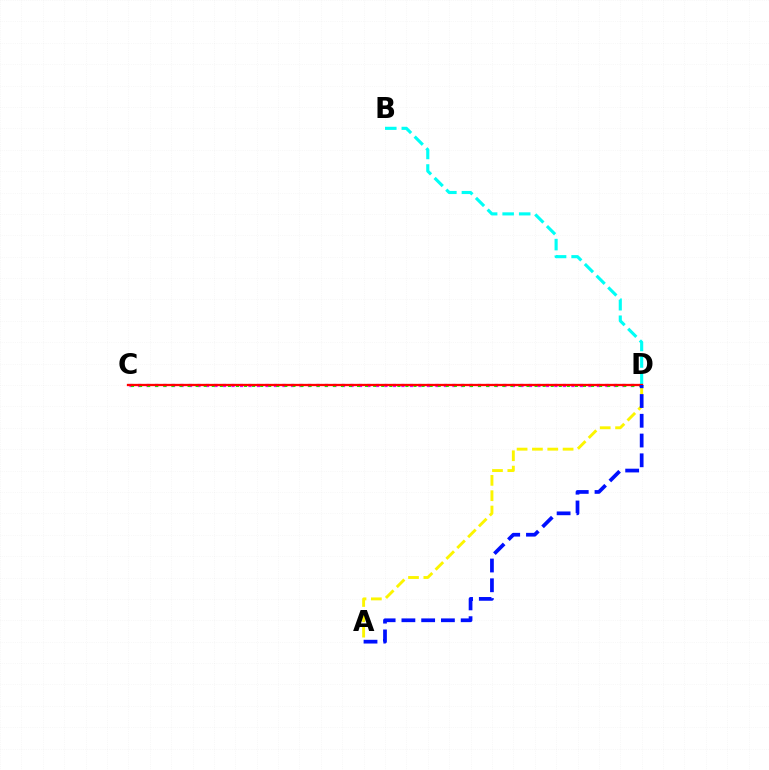{('C', 'D'): [{'color': '#ee00ff', 'line_style': 'dotted', 'thickness': 2.31}, {'color': '#08ff00', 'line_style': 'dotted', 'thickness': 2.19}, {'color': '#ff0000', 'line_style': 'solid', 'thickness': 1.66}], ('B', 'D'): [{'color': '#00fff6', 'line_style': 'dashed', 'thickness': 2.25}], ('A', 'D'): [{'color': '#fcf500', 'line_style': 'dashed', 'thickness': 2.08}, {'color': '#0010ff', 'line_style': 'dashed', 'thickness': 2.68}]}